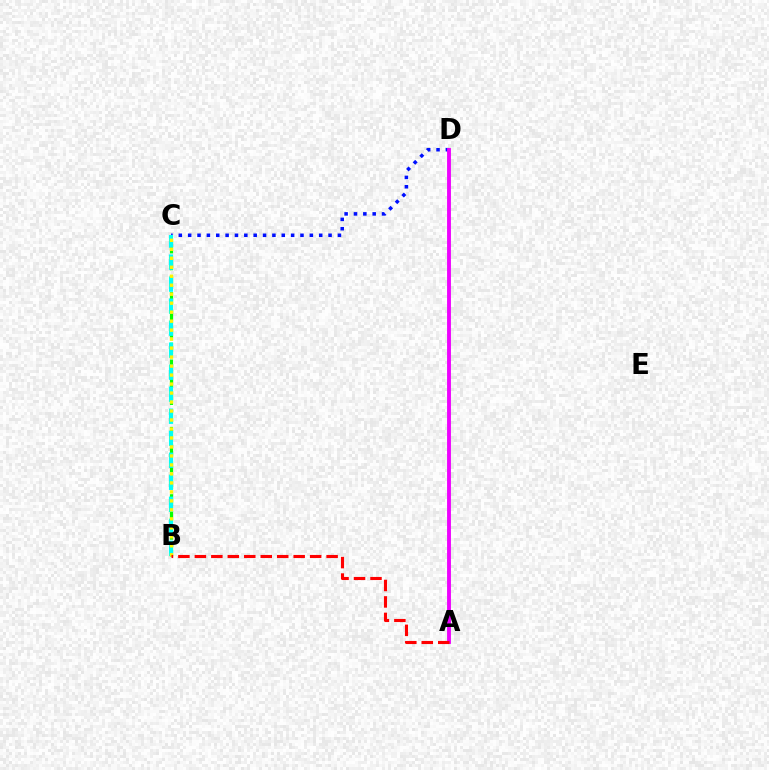{('B', 'C'): [{'color': '#08ff00', 'line_style': 'dashed', 'thickness': 2.29}, {'color': '#00fff6', 'line_style': 'dashed', 'thickness': 2.99}, {'color': '#fcf500', 'line_style': 'dotted', 'thickness': 2.44}], ('C', 'D'): [{'color': '#0010ff', 'line_style': 'dotted', 'thickness': 2.54}], ('A', 'D'): [{'color': '#ee00ff', 'line_style': 'solid', 'thickness': 2.78}], ('A', 'B'): [{'color': '#ff0000', 'line_style': 'dashed', 'thickness': 2.24}]}